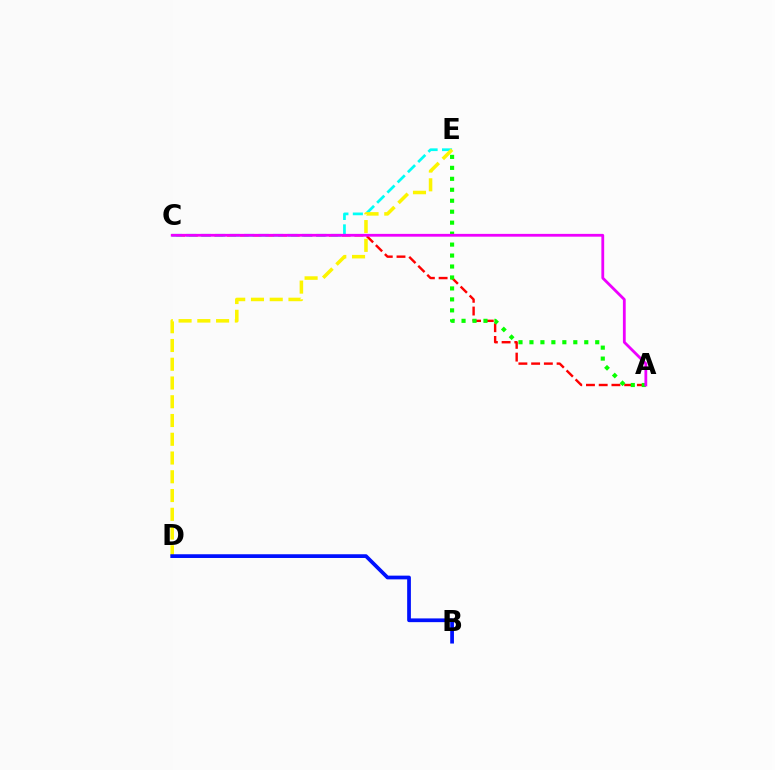{('A', 'C'): [{'color': '#ff0000', 'line_style': 'dashed', 'thickness': 1.73}, {'color': '#ee00ff', 'line_style': 'solid', 'thickness': 2.01}], ('A', 'E'): [{'color': '#08ff00', 'line_style': 'dotted', 'thickness': 2.98}], ('C', 'E'): [{'color': '#00fff6', 'line_style': 'dashed', 'thickness': 1.96}], ('D', 'E'): [{'color': '#fcf500', 'line_style': 'dashed', 'thickness': 2.55}], ('B', 'D'): [{'color': '#0010ff', 'line_style': 'solid', 'thickness': 2.69}]}